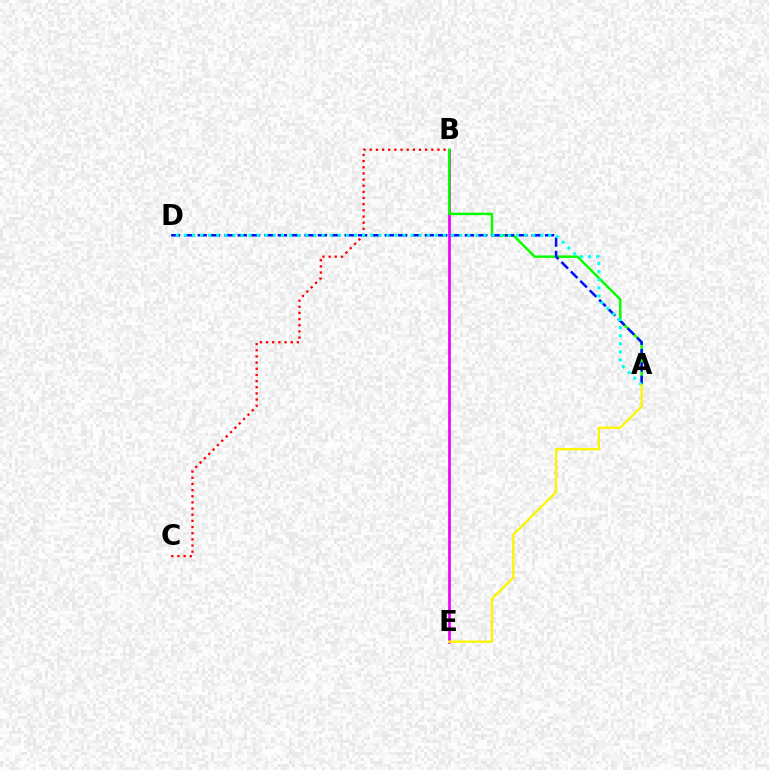{('B', 'E'): [{'color': '#ee00ff', 'line_style': 'solid', 'thickness': 1.95}], ('B', 'C'): [{'color': '#ff0000', 'line_style': 'dotted', 'thickness': 1.67}], ('A', 'B'): [{'color': '#08ff00', 'line_style': 'solid', 'thickness': 1.79}], ('A', 'D'): [{'color': '#0010ff', 'line_style': 'dashed', 'thickness': 1.81}, {'color': '#00fff6', 'line_style': 'dotted', 'thickness': 2.2}], ('A', 'E'): [{'color': '#fcf500', 'line_style': 'solid', 'thickness': 1.67}]}